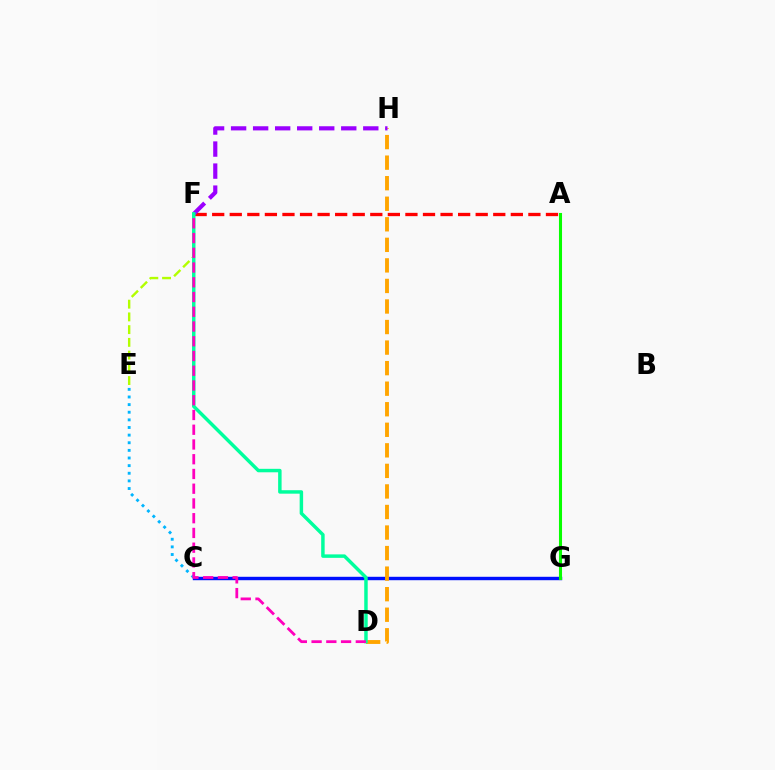{('C', 'G'): [{'color': '#0010ff', 'line_style': 'solid', 'thickness': 2.46}], ('C', 'E'): [{'color': '#00b5ff', 'line_style': 'dotted', 'thickness': 2.07}], ('D', 'H'): [{'color': '#ffa500', 'line_style': 'dashed', 'thickness': 2.79}], ('E', 'F'): [{'color': '#b3ff00', 'line_style': 'dashed', 'thickness': 1.73}], ('A', 'G'): [{'color': '#08ff00', 'line_style': 'solid', 'thickness': 2.21}], ('A', 'F'): [{'color': '#ff0000', 'line_style': 'dashed', 'thickness': 2.39}], ('F', 'H'): [{'color': '#9b00ff', 'line_style': 'dashed', 'thickness': 2.99}], ('D', 'F'): [{'color': '#00ff9d', 'line_style': 'solid', 'thickness': 2.49}, {'color': '#ff00bd', 'line_style': 'dashed', 'thickness': 2.0}]}